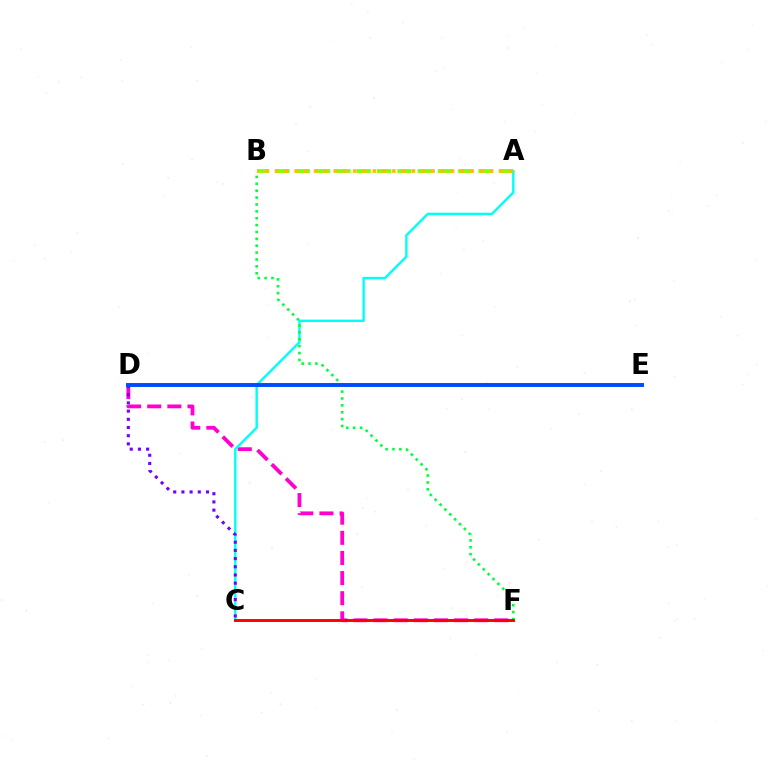{('D', 'F'): [{'color': '#ff00cf', 'line_style': 'dashed', 'thickness': 2.73}], ('A', 'C'): [{'color': '#00fff6', 'line_style': 'solid', 'thickness': 1.73}], ('C', 'D'): [{'color': '#7200ff', 'line_style': 'dotted', 'thickness': 2.23}], ('A', 'B'): [{'color': '#84ff00', 'line_style': 'dashed', 'thickness': 2.76}, {'color': '#ffbd00', 'line_style': 'dotted', 'thickness': 2.66}], ('B', 'F'): [{'color': '#00ff39', 'line_style': 'dotted', 'thickness': 1.87}], ('D', 'E'): [{'color': '#004bff', 'line_style': 'solid', 'thickness': 2.83}], ('C', 'F'): [{'color': '#ff0000', 'line_style': 'solid', 'thickness': 2.11}]}